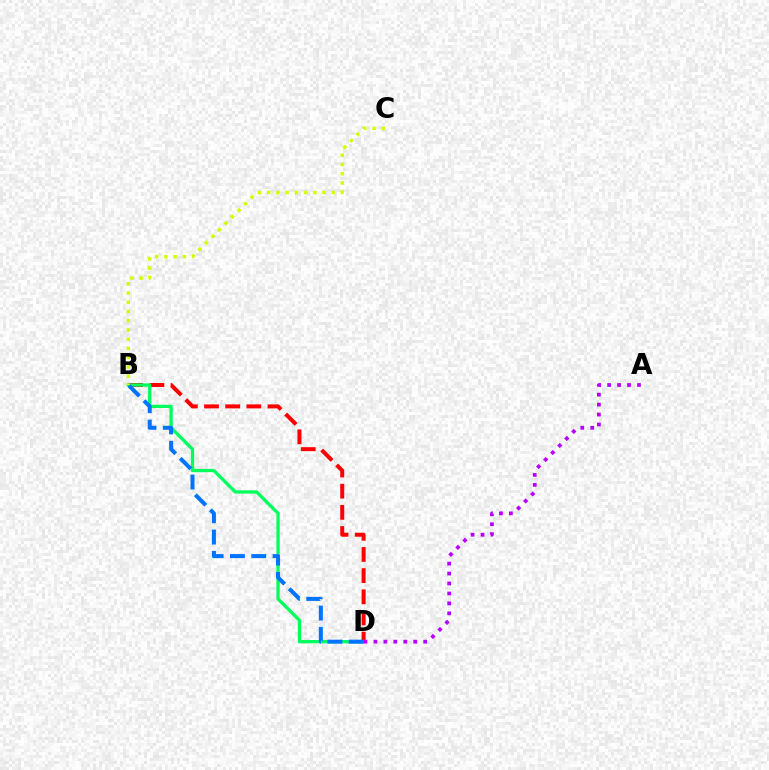{('B', 'D'): [{'color': '#ff0000', 'line_style': 'dashed', 'thickness': 2.87}, {'color': '#00ff5c', 'line_style': 'solid', 'thickness': 2.36}, {'color': '#0074ff', 'line_style': 'dashed', 'thickness': 2.89}], ('B', 'C'): [{'color': '#d1ff00', 'line_style': 'dotted', 'thickness': 2.51}], ('A', 'D'): [{'color': '#b900ff', 'line_style': 'dotted', 'thickness': 2.7}]}